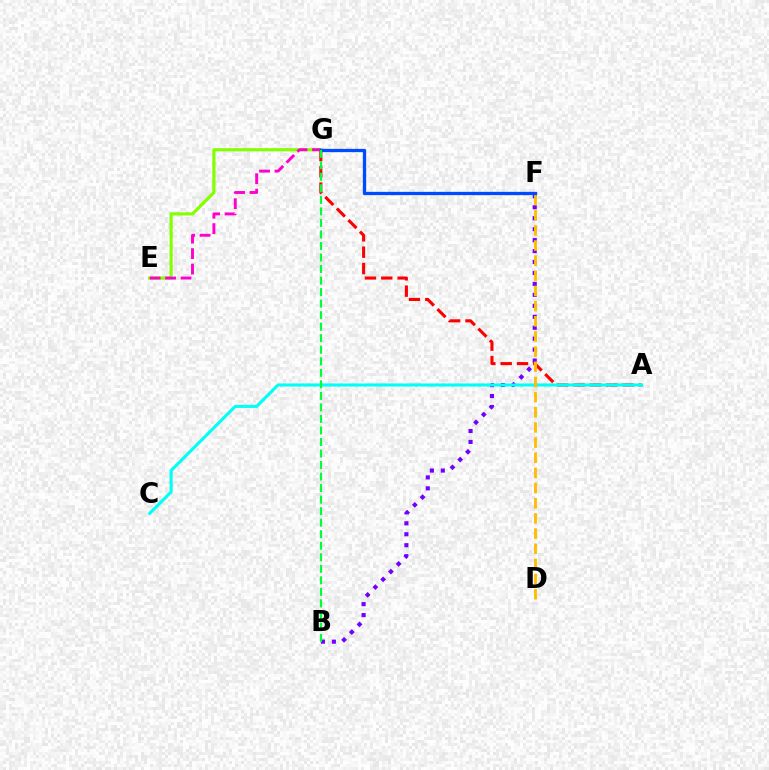{('B', 'F'): [{'color': '#7200ff', 'line_style': 'dotted', 'thickness': 2.98}], ('A', 'G'): [{'color': '#ff0000', 'line_style': 'dashed', 'thickness': 2.22}], ('E', 'G'): [{'color': '#84ff00', 'line_style': 'solid', 'thickness': 2.27}, {'color': '#ff00cf', 'line_style': 'dashed', 'thickness': 2.1}], ('A', 'C'): [{'color': '#00fff6', 'line_style': 'solid', 'thickness': 2.22}], ('D', 'F'): [{'color': '#ffbd00', 'line_style': 'dashed', 'thickness': 2.06}], ('F', 'G'): [{'color': '#004bff', 'line_style': 'solid', 'thickness': 2.38}], ('B', 'G'): [{'color': '#00ff39', 'line_style': 'dashed', 'thickness': 1.57}]}